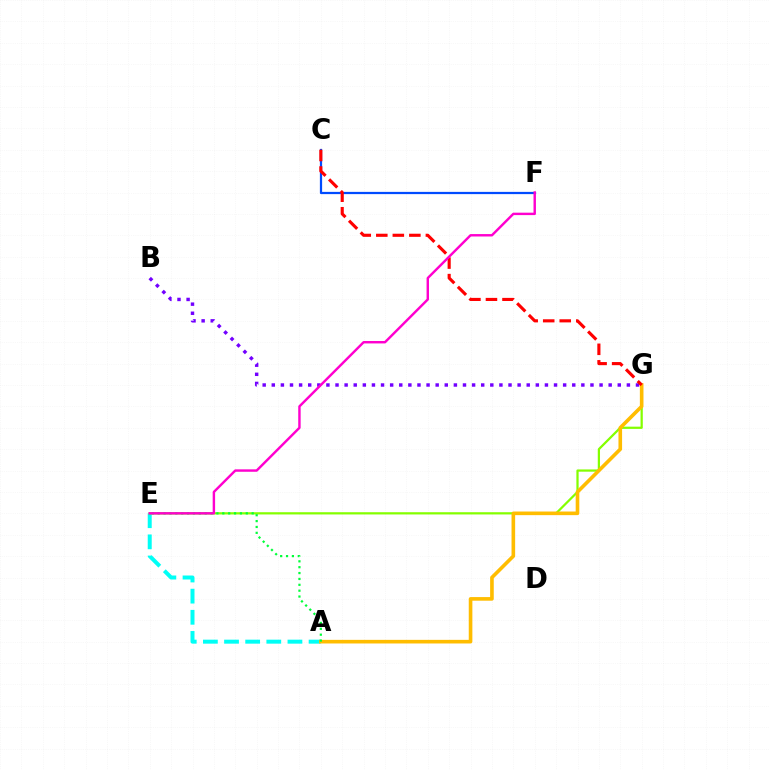{('A', 'E'): [{'color': '#00fff6', 'line_style': 'dashed', 'thickness': 2.87}, {'color': '#00ff39', 'line_style': 'dotted', 'thickness': 1.6}], ('E', 'G'): [{'color': '#84ff00', 'line_style': 'solid', 'thickness': 1.61}], ('A', 'G'): [{'color': '#ffbd00', 'line_style': 'solid', 'thickness': 2.61}], ('C', 'F'): [{'color': '#004bff', 'line_style': 'solid', 'thickness': 1.61}], ('B', 'G'): [{'color': '#7200ff', 'line_style': 'dotted', 'thickness': 2.47}], ('C', 'G'): [{'color': '#ff0000', 'line_style': 'dashed', 'thickness': 2.25}], ('E', 'F'): [{'color': '#ff00cf', 'line_style': 'solid', 'thickness': 1.75}]}